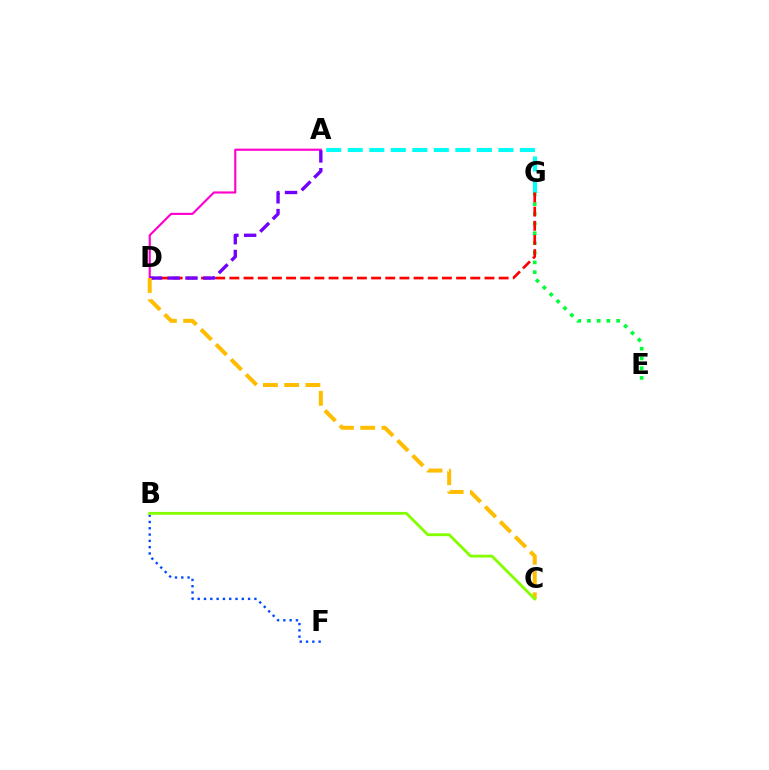{('A', 'G'): [{'color': '#00fff6', 'line_style': 'dashed', 'thickness': 2.92}], ('E', 'G'): [{'color': '#00ff39', 'line_style': 'dotted', 'thickness': 2.64}], ('D', 'G'): [{'color': '#ff0000', 'line_style': 'dashed', 'thickness': 1.93}], ('A', 'D'): [{'color': '#ff00cf', 'line_style': 'solid', 'thickness': 1.54}, {'color': '#7200ff', 'line_style': 'dashed', 'thickness': 2.42}], ('C', 'D'): [{'color': '#ffbd00', 'line_style': 'dashed', 'thickness': 2.89}], ('B', 'F'): [{'color': '#004bff', 'line_style': 'dotted', 'thickness': 1.71}], ('B', 'C'): [{'color': '#84ff00', 'line_style': 'solid', 'thickness': 2.05}]}